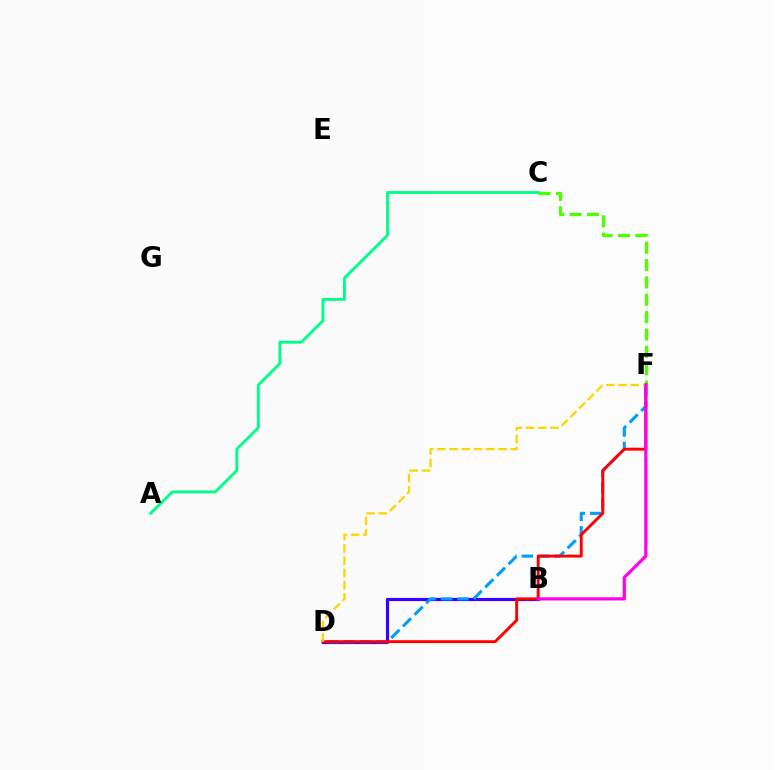{('C', 'F'): [{'color': '#4fff00', 'line_style': 'dashed', 'thickness': 2.36}], ('B', 'D'): [{'color': '#3700ff', 'line_style': 'solid', 'thickness': 2.28}], ('D', 'F'): [{'color': '#009eff', 'line_style': 'dashed', 'thickness': 2.23}, {'color': '#ff0000', 'line_style': 'solid', 'thickness': 2.09}, {'color': '#ffd500', 'line_style': 'dashed', 'thickness': 1.66}], ('A', 'C'): [{'color': '#00ff86', 'line_style': 'solid', 'thickness': 2.06}], ('B', 'F'): [{'color': '#ff00ed', 'line_style': 'solid', 'thickness': 2.29}]}